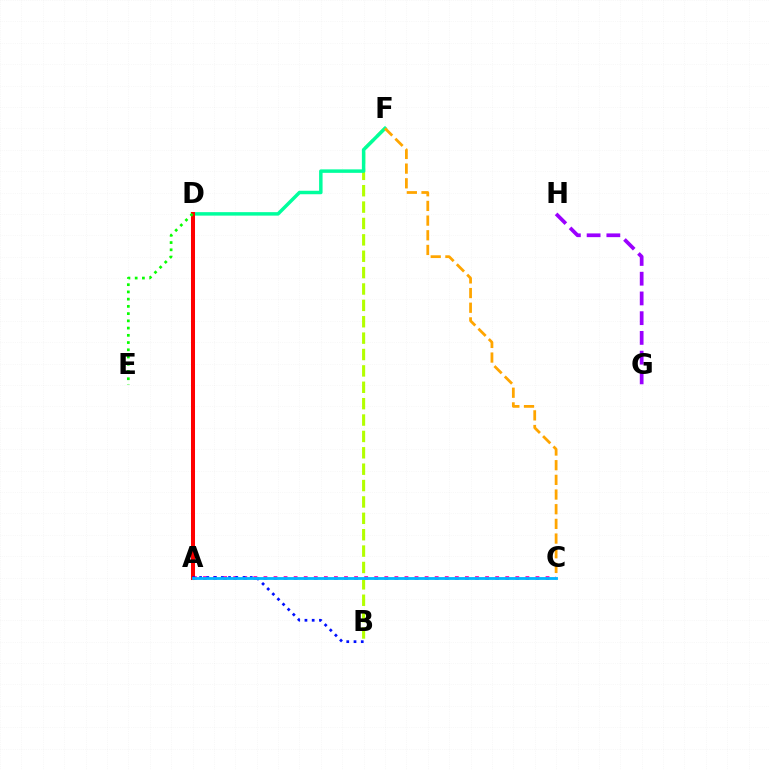{('B', 'F'): [{'color': '#b3ff00', 'line_style': 'dashed', 'thickness': 2.23}], ('A', 'C'): [{'color': '#ff00bd', 'line_style': 'dotted', 'thickness': 2.74}, {'color': '#00b5ff', 'line_style': 'solid', 'thickness': 2.03}], ('D', 'F'): [{'color': '#00ff9d', 'line_style': 'solid', 'thickness': 2.5}], ('A', 'D'): [{'color': '#ff0000', 'line_style': 'solid', 'thickness': 2.9}], ('A', 'B'): [{'color': '#0010ff', 'line_style': 'dotted', 'thickness': 1.97}], ('G', 'H'): [{'color': '#9b00ff', 'line_style': 'dashed', 'thickness': 2.68}], ('C', 'F'): [{'color': '#ffa500', 'line_style': 'dashed', 'thickness': 1.99}], ('D', 'E'): [{'color': '#08ff00', 'line_style': 'dotted', 'thickness': 1.97}]}